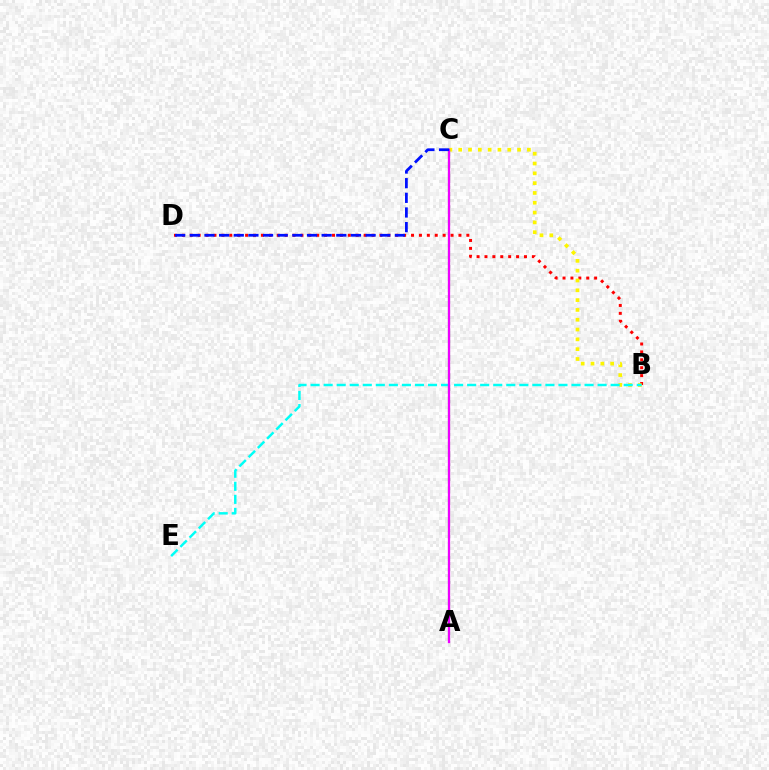{('B', 'D'): [{'color': '#ff0000', 'line_style': 'dotted', 'thickness': 2.15}], ('B', 'C'): [{'color': '#fcf500', 'line_style': 'dotted', 'thickness': 2.67}], ('A', 'C'): [{'color': '#08ff00', 'line_style': 'dashed', 'thickness': 1.52}, {'color': '#ee00ff', 'line_style': 'solid', 'thickness': 1.64}], ('B', 'E'): [{'color': '#00fff6', 'line_style': 'dashed', 'thickness': 1.77}], ('C', 'D'): [{'color': '#0010ff', 'line_style': 'dashed', 'thickness': 1.99}]}